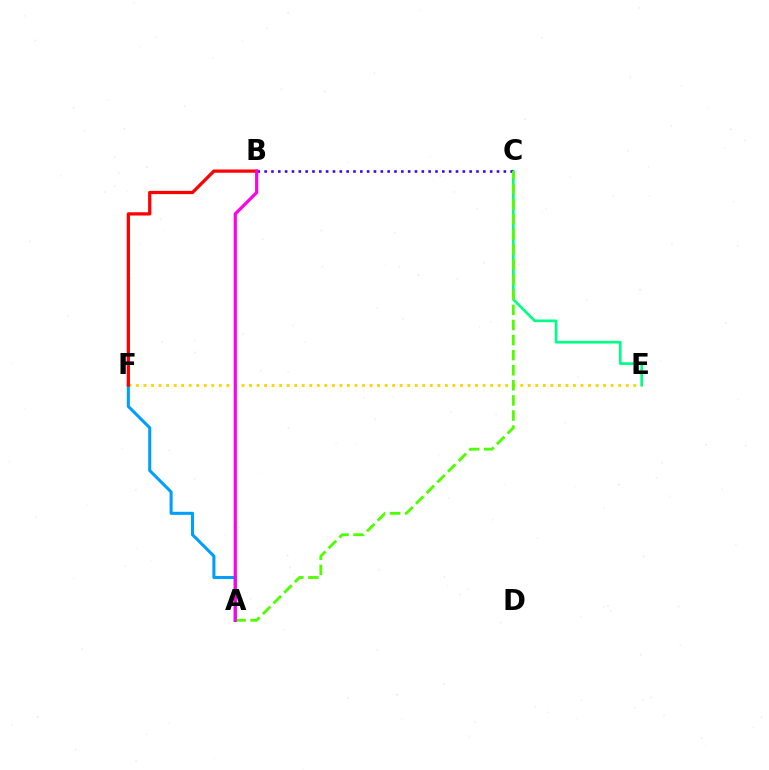{('E', 'F'): [{'color': '#ffd500', 'line_style': 'dotted', 'thickness': 2.05}], ('C', 'E'): [{'color': '#00ff86', 'line_style': 'solid', 'thickness': 1.93}], ('B', 'C'): [{'color': '#3700ff', 'line_style': 'dotted', 'thickness': 1.86}], ('A', 'C'): [{'color': '#4fff00', 'line_style': 'dashed', 'thickness': 2.05}], ('A', 'F'): [{'color': '#009eff', 'line_style': 'solid', 'thickness': 2.2}], ('B', 'F'): [{'color': '#ff0000', 'line_style': 'solid', 'thickness': 2.34}], ('A', 'B'): [{'color': '#ff00ed', 'line_style': 'solid', 'thickness': 2.29}]}